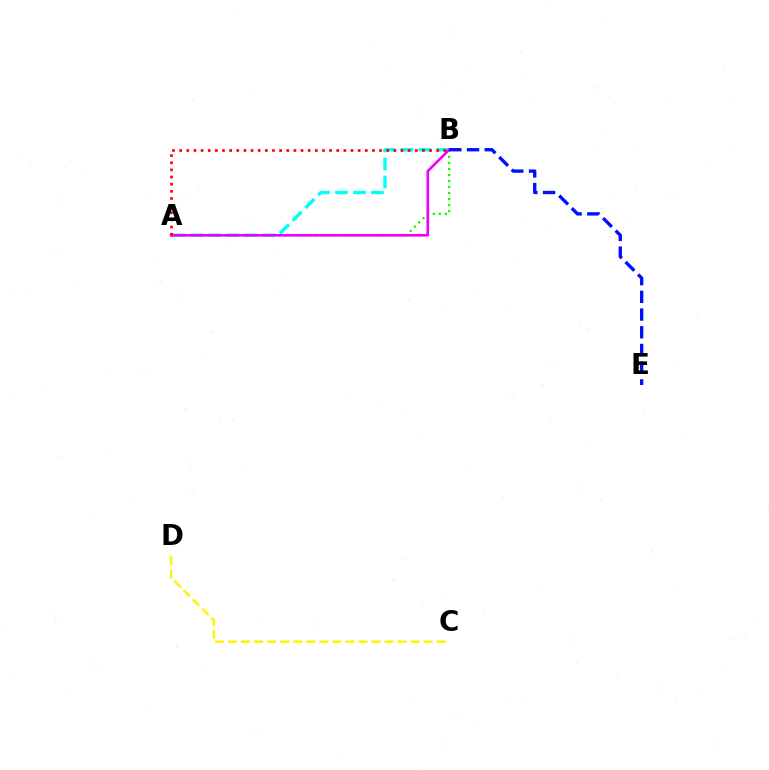{('C', 'D'): [{'color': '#fcf500', 'line_style': 'dashed', 'thickness': 1.77}], ('A', 'B'): [{'color': '#08ff00', 'line_style': 'dotted', 'thickness': 1.64}, {'color': '#00fff6', 'line_style': 'dashed', 'thickness': 2.45}, {'color': '#ee00ff', 'line_style': 'solid', 'thickness': 1.91}, {'color': '#ff0000', 'line_style': 'dotted', 'thickness': 1.94}], ('B', 'E'): [{'color': '#0010ff', 'line_style': 'dashed', 'thickness': 2.41}]}